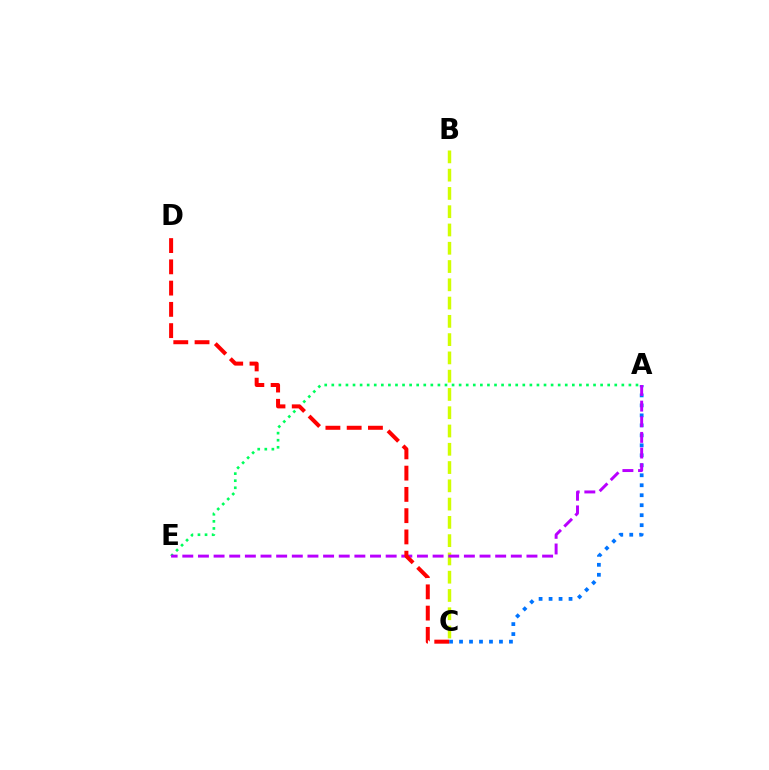{('B', 'C'): [{'color': '#d1ff00', 'line_style': 'dashed', 'thickness': 2.48}], ('A', 'E'): [{'color': '#00ff5c', 'line_style': 'dotted', 'thickness': 1.92}, {'color': '#b900ff', 'line_style': 'dashed', 'thickness': 2.13}], ('A', 'C'): [{'color': '#0074ff', 'line_style': 'dotted', 'thickness': 2.71}], ('C', 'D'): [{'color': '#ff0000', 'line_style': 'dashed', 'thickness': 2.89}]}